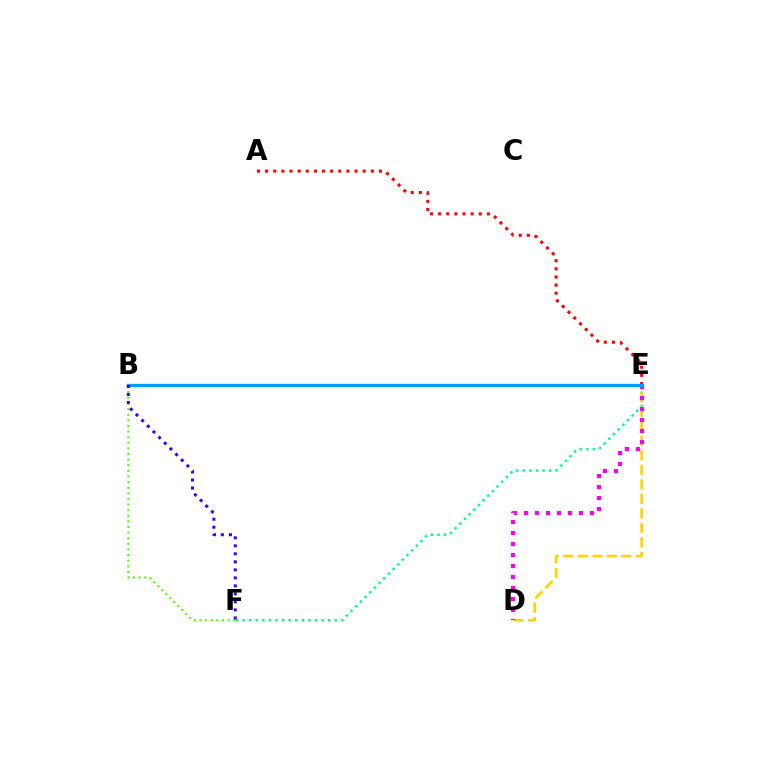{('B', 'F'): [{'color': '#4fff00', 'line_style': 'dotted', 'thickness': 1.53}, {'color': '#3700ff', 'line_style': 'dotted', 'thickness': 2.18}], ('E', 'F'): [{'color': '#00ff86', 'line_style': 'dotted', 'thickness': 1.79}], ('D', 'E'): [{'color': '#ffd500', 'line_style': 'dashed', 'thickness': 1.97}, {'color': '#ff00ed', 'line_style': 'dotted', 'thickness': 2.99}], ('A', 'E'): [{'color': '#ff0000', 'line_style': 'dotted', 'thickness': 2.21}], ('B', 'E'): [{'color': '#009eff', 'line_style': 'solid', 'thickness': 2.41}]}